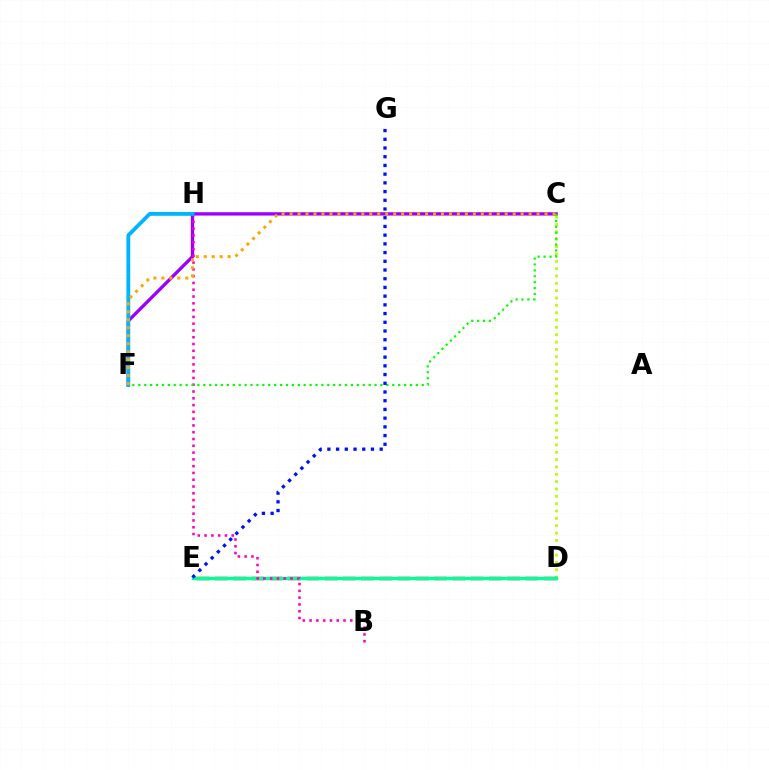{('C', 'F'): [{'color': '#9b00ff', 'line_style': 'solid', 'thickness': 2.39}, {'color': '#ffa500', 'line_style': 'dotted', 'thickness': 2.16}, {'color': '#08ff00', 'line_style': 'dotted', 'thickness': 1.6}], ('C', 'D'): [{'color': '#b3ff00', 'line_style': 'dotted', 'thickness': 2.0}], ('D', 'E'): [{'color': '#ff0000', 'line_style': 'dashed', 'thickness': 2.48}, {'color': '#00ff9d', 'line_style': 'solid', 'thickness': 2.44}], ('B', 'H'): [{'color': '#ff00bd', 'line_style': 'dotted', 'thickness': 1.84}], ('F', 'H'): [{'color': '#00b5ff', 'line_style': 'solid', 'thickness': 2.76}], ('E', 'G'): [{'color': '#0010ff', 'line_style': 'dotted', 'thickness': 2.37}]}